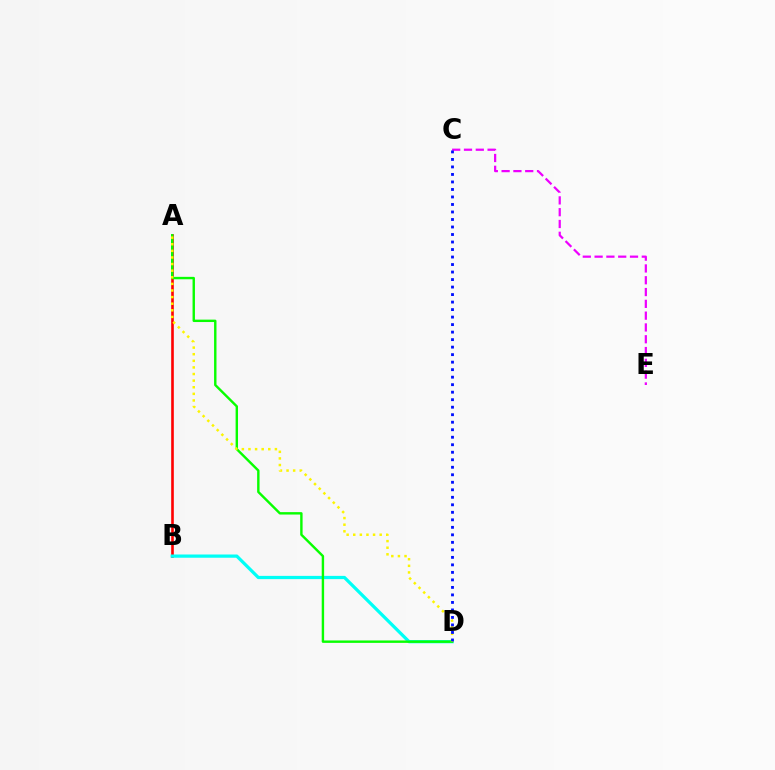{('A', 'B'): [{'color': '#ff0000', 'line_style': 'solid', 'thickness': 1.89}], ('C', 'E'): [{'color': '#ee00ff', 'line_style': 'dashed', 'thickness': 1.6}], ('B', 'D'): [{'color': '#00fff6', 'line_style': 'solid', 'thickness': 2.33}], ('A', 'D'): [{'color': '#08ff00', 'line_style': 'solid', 'thickness': 1.74}, {'color': '#fcf500', 'line_style': 'dotted', 'thickness': 1.8}], ('C', 'D'): [{'color': '#0010ff', 'line_style': 'dotted', 'thickness': 2.04}]}